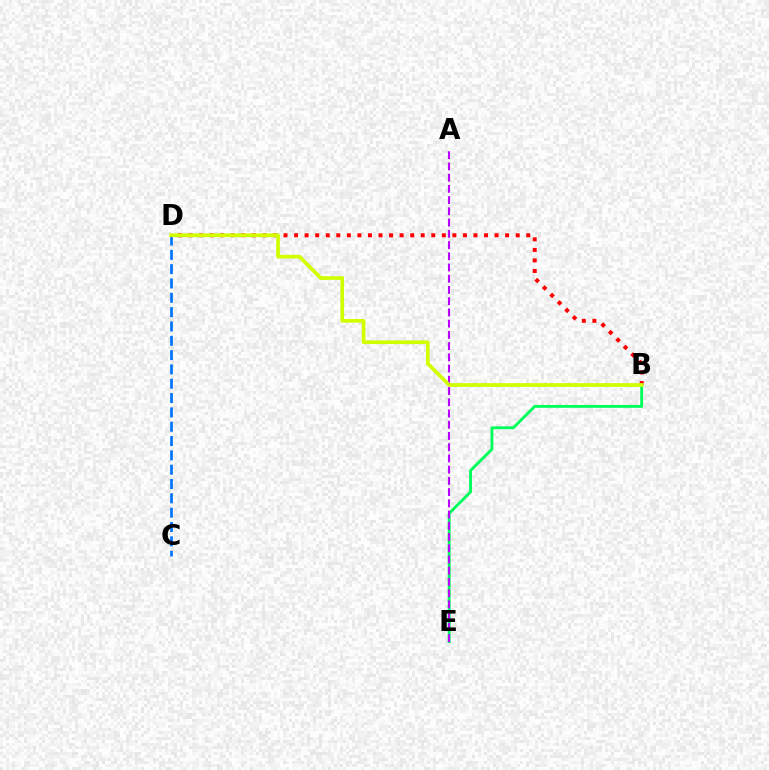{('B', 'E'): [{'color': '#00ff5c', 'line_style': 'solid', 'thickness': 2.08}], ('C', 'D'): [{'color': '#0074ff', 'line_style': 'dashed', 'thickness': 1.95}], ('B', 'D'): [{'color': '#ff0000', 'line_style': 'dotted', 'thickness': 2.87}, {'color': '#d1ff00', 'line_style': 'solid', 'thickness': 2.67}], ('A', 'E'): [{'color': '#b900ff', 'line_style': 'dashed', 'thickness': 1.53}]}